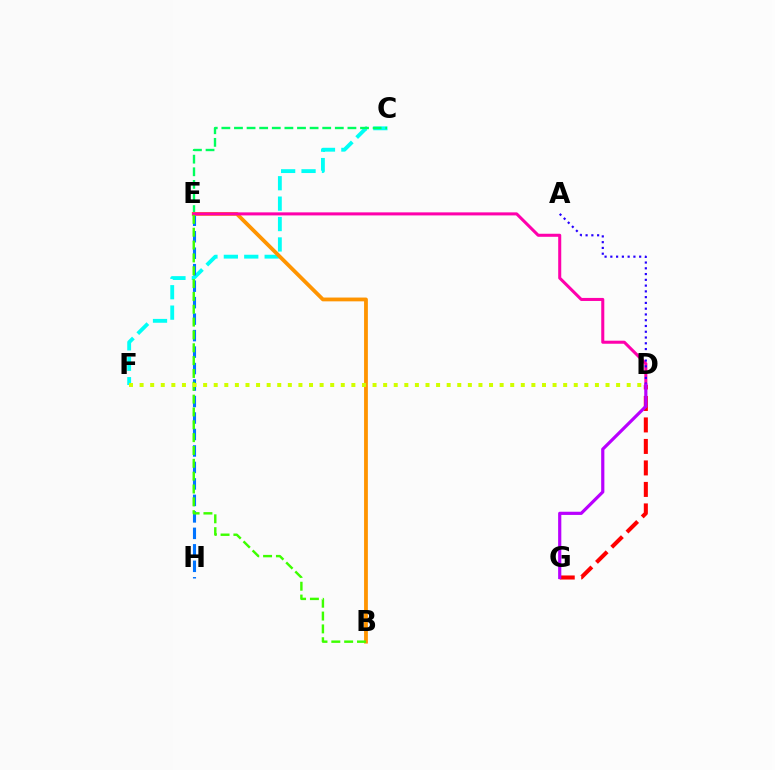{('C', 'F'): [{'color': '#00fff6', 'line_style': 'dashed', 'thickness': 2.77}], ('E', 'H'): [{'color': '#0074ff', 'line_style': 'dashed', 'thickness': 2.24}], ('C', 'E'): [{'color': '#00ff5c', 'line_style': 'dashed', 'thickness': 1.71}], ('D', 'G'): [{'color': '#ff0000', 'line_style': 'dashed', 'thickness': 2.92}, {'color': '#b900ff', 'line_style': 'solid', 'thickness': 2.29}], ('B', 'E'): [{'color': '#ff9400', 'line_style': 'solid', 'thickness': 2.73}, {'color': '#3dff00', 'line_style': 'dashed', 'thickness': 1.74}], ('D', 'E'): [{'color': '#ff00ac', 'line_style': 'solid', 'thickness': 2.19}], ('A', 'D'): [{'color': '#2500ff', 'line_style': 'dotted', 'thickness': 1.57}], ('D', 'F'): [{'color': '#d1ff00', 'line_style': 'dotted', 'thickness': 2.88}]}